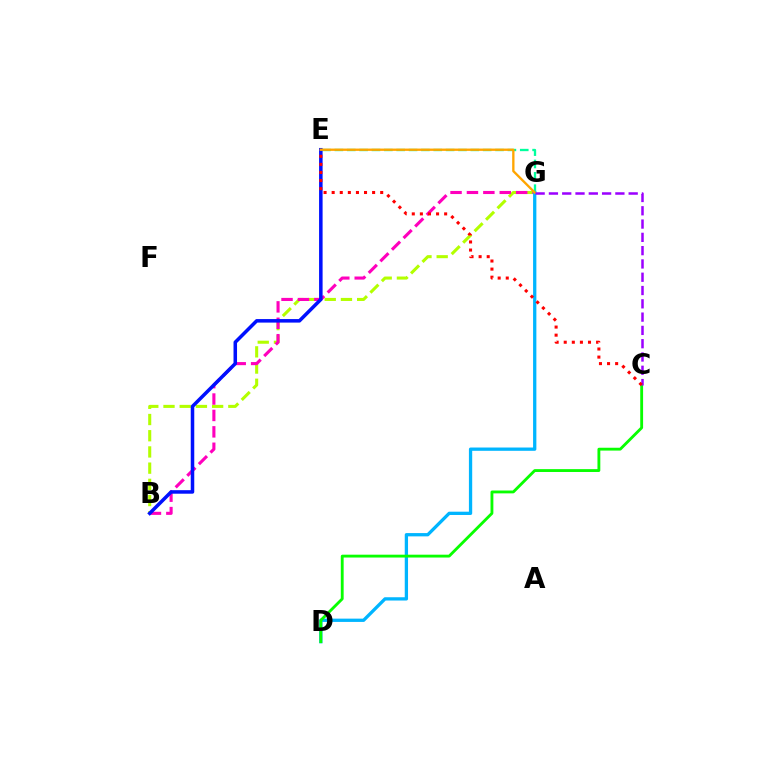{('B', 'G'): [{'color': '#b3ff00', 'line_style': 'dashed', 'thickness': 2.2}, {'color': '#ff00bd', 'line_style': 'dashed', 'thickness': 2.23}], ('E', 'G'): [{'color': '#00ff9d', 'line_style': 'dashed', 'thickness': 1.68}, {'color': '#ffa500', 'line_style': 'solid', 'thickness': 1.68}], ('D', 'G'): [{'color': '#00b5ff', 'line_style': 'solid', 'thickness': 2.37}], ('B', 'E'): [{'color': '#0010ff', 'line_style': 'solid', 'thickness': 2.54}], ('C', 'D'): [{'color': '#08ff00', 'line_style': 'solid', 'thickness': 2.05}], ('C', 'G'): [{'color': '#9b00ff', 'line_style': 'dashed', 'thickness': 1.81}], ('C', 'E'): [{'color': '#ff0000', 'line_style': 'dotted', 'thickness': 2.2}]}